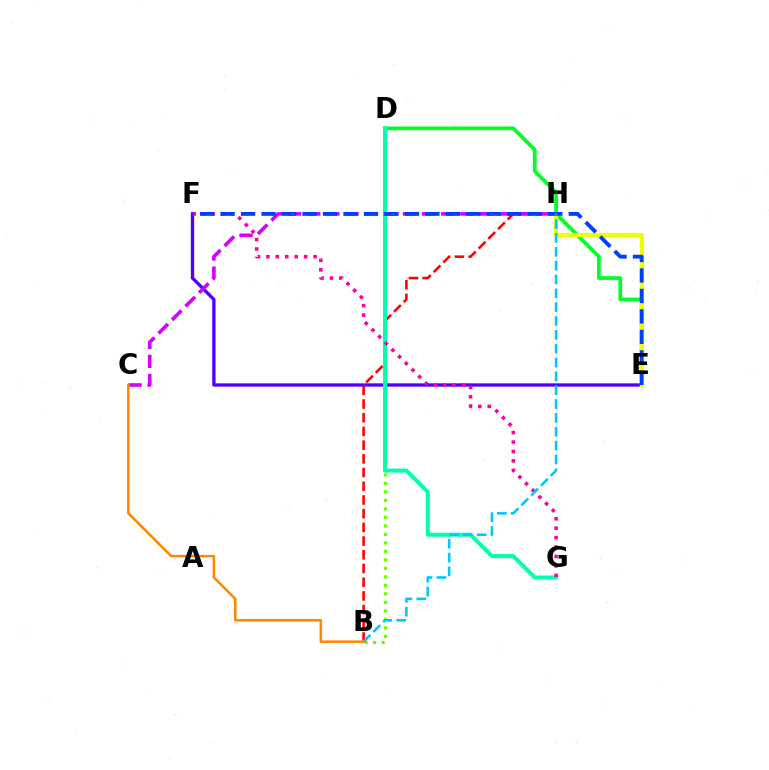{('E', 'F'): [{'color': '#4f00ff', 'line_style': 'solid', 'thickness': 2.39}, {'color': '#003fff', 'line_style': 'dashed', 'thickness': 2.78}], ('D', 'E'): [{'color': '#00ff27', 'line_style': 'solid', 'thickness': 2.69}], ('B', 'D'): [{'color': '#66ff00', 'line_style': 'dotted', 'thickness': 2.31}], ('B', 'H'): [{'color': '#ff0000', 'line_style': 'dashed', 'thickness': 1.86}, {'color': '#00c7ff', 'line_style': 'dashed', 'thickness': 1.88}], ('D', 'G'): [{'color': '#00ffaf', 'line_style': 'solid', 'thickness': 2.9}], ('F', 'G'): [{'color': '#ff00a0', 'line_style': 'dotted', 'thickness': 2.56}], ('C', 'H'): [{'color': '#d600ff', 'line_style': 'dashed', 'thickness': 2.6}], ('E', 'H'): [{'color': '#eeff00', 'line_style': 'solid', 'thickness': 2.98}], ('B', 'C'): [{'color': '#ff8800', 'line_style': 'solid', 'thickness': 1.82}]}